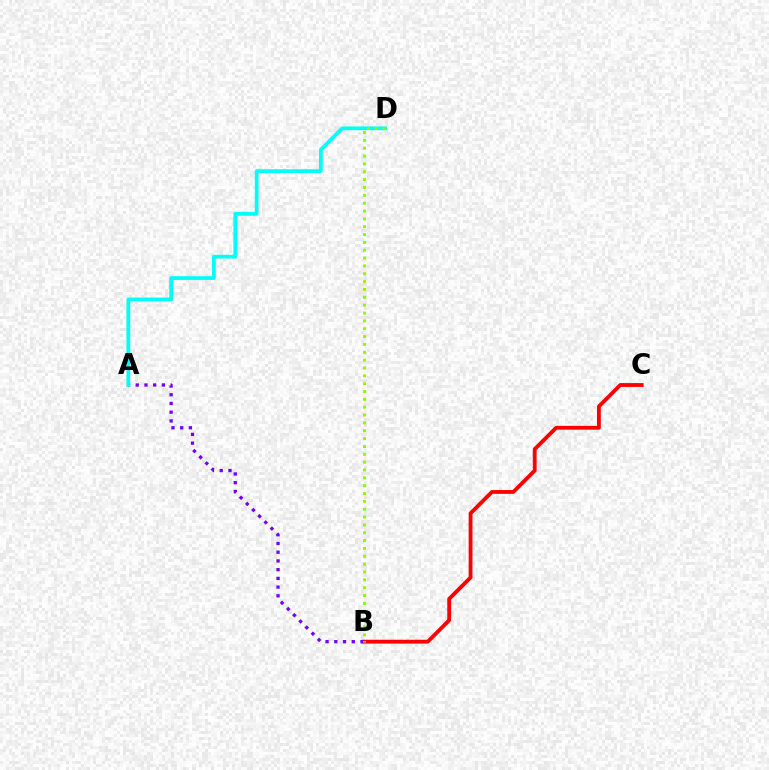{('B', 'C'): [{'color': '#ff0000', 'line_style': 'solid', 'thickness': 2.75}], ('A', 'B'): [{'color': '#7200ff', 'line_style': 'dotted', 'thickness': 2.37}], ('A', 'D'): [{'color': '#00fff6', 'line_style': 'solid', 'thickness': 2.7}], ('B', 'D'): [{'color': '#84ff00', 'line_style': 'dotted', 'thickness': 2.13}]}